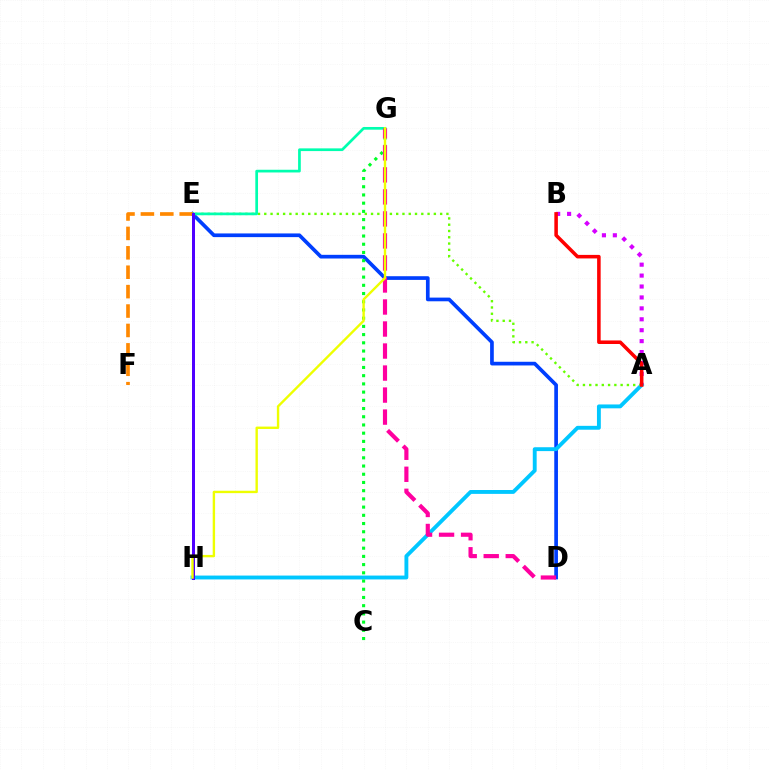{('A', 'B'): [{'color': '#d600ff', 'line_style': 'dotted', 'thickness': 2.97}, {'color': '#ff0000', 'line_style': 'solid', 'thickness': 2.55}], ('D', 'E'): [{'color': '#003fff', 'line_style': 'solid', 'thickness': 2.65}], ('A', 'H'): [{'color': '#00c7ff', 'line_style': 'solid', 'thickness': 2.79}], ('A', 'E'): [{'color': '#66ff00', 'line_style': 'dotted', 'thickness': 1.71}], ('E', 'G'): [{'color': '#00ffaf', 'line_style': 'solid', 'thickness': 1.95}], ('C', 'G'): [{'color': '#00ff27', 'line_style': 'dotted', 'thickness': 2.23}], ('E', 'F'): [{'color': '#ff8800', 'line_style': 'dashed', 'thickness': 2.64}], ('E', 'H'): [{'color': '#4f00ff', 'line_style': 'solid', 'thickness': 2.16}], ('D', 'G'): [{'color': '#ff00a0', 'line_style': 'dashed', 'thickness': 2.99}], ('G', 'H'): [{'color': '#eeff00', 'line_style': 'solid', 'thickness': 1.72}]}